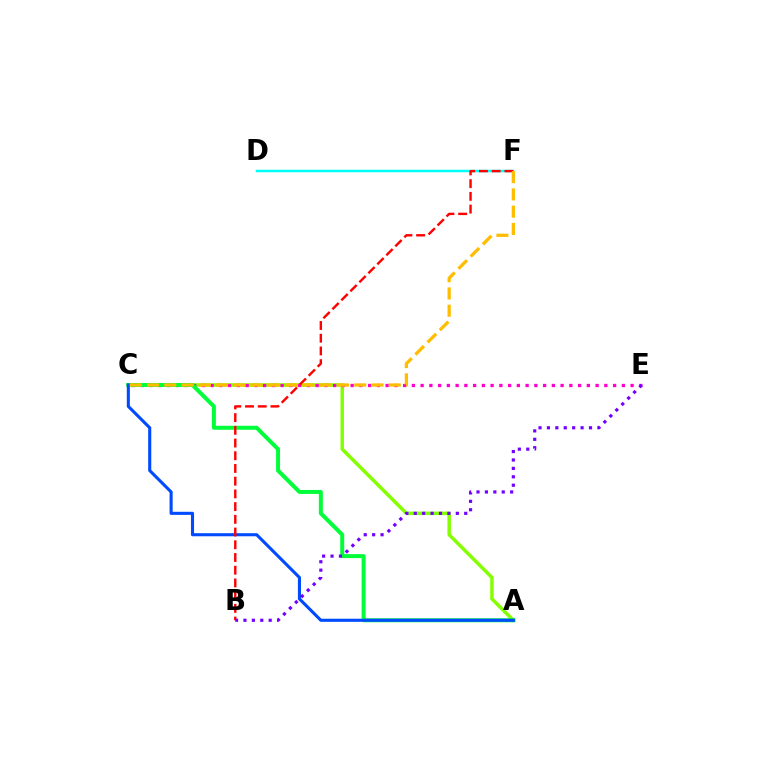{('A', 'C'): [{'color': '#84ff00', 'line_style': 'solid', 'thickness': 2.5}, {'color': '#00ff39', 'line_style': 'solid', 'thickness': 2.86}, {'color': '#004bff', 'line_style': 'solid', 'thickness': 2.23}], ('C', 'E'): [{'color': '#ff00cf', 'line_style': 'dotted', 'thickness': 2.38}], ('D', 'F'): [{'color': '#00fff6', 'line_style': 'solid', 'thickness': 1.79}], ('B', 'F'): [{'color': '#ff0000', 'line_style': 'dashed', 'thickness': 1.73}], ('C', 'F'): [{'color': '#ffbd00', 'line_style': 'dashed', 'thickness': 2.35}], ('B', 'E'): [{'color': '#7200ff', 'line_style': 'dotted', 'thickness': 2.29}]}